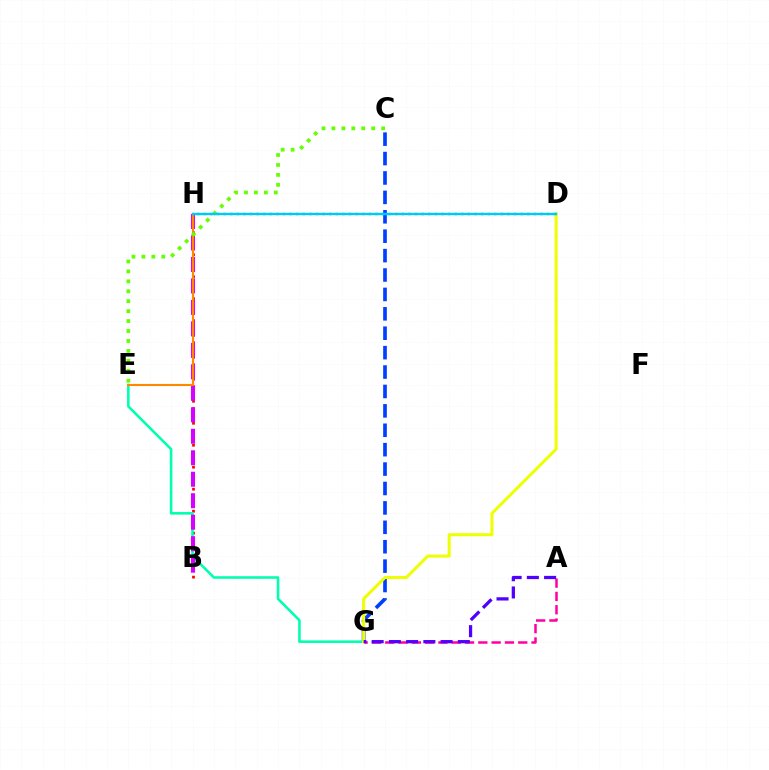{('B', 'H'): [{'color': '#ff0000', 'line_style': 'dotted', 'thickness': 1.99}, {'color': '#d600ff', 'line_style': 'dashed', 'thickness': 2.92}], ('C', 'G'): [{'color': '#003fff', 'line_style': 'dashed', 'thickness': 2.64}], ('E', 'G'): [{'color': '#00ffaf', 'line_style': 'solid', 'thickness': 1.86}], ('D', 'G'): [{'color': '#eeff00', 'line_style': 'solid', 'thickness': 2.17}], ('A', 'G'): [{'color': '#ff00a0', 'line_style': 'dashed', 'thickness': 1.81}, {'color': '#4f00ff', 'line_style': 'dashed', 'thickness': 2.34}], ('D', 'H'): [{'color': '#00ff27', 'line_style': 'dotted', 'thickness': 1.79}, {'color': '#00c7ff', 'line_style': 'solid', 'thickness': 1.71}], ('E', 'H'): [{'color': '#ff8800', 'line_style': 'solid', 'thickness': 1.52}], ('C', 'E'): [{'color': '#66ff00', 'line_style': 'dotted', 'thickness': 2.7}]}